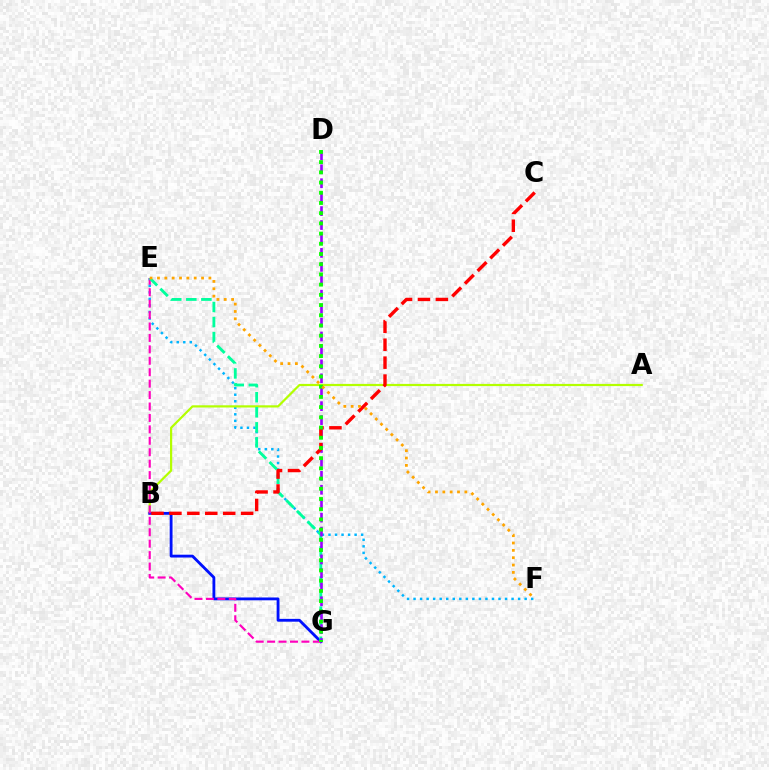{('E', 'F'): [{'color': '#00b5ff', 'line_style': 'dotted', 'thickness': 1.78}, {'color': '#ffa500', 'line_style': 'dotted', 'thickness': 2.0}], ('A', 'B'): [{'color': '#b3ff00', 'line_style': 'solid', 'thickness': 1.59}], ('B', 'G'): [{'color': '#0010ff', 'line_style': 'solid', 'thickness': 2.04}], ('E', 'G'): [{'color': '#ff00bd', 'line_style': 'dashed', 'thickness': 1.55}, {'color': '#00ff9d', 'line_style': 'dashed', 'thickness': 2.05}], ('D', 'G'): [{'color': '#9b00ff', 'line_style': 'dashed', 'thickness': 1.89}, {'color': '#08ff00', 'line_style': 'dotted', 'thickness': 2.77}], ('B', 'C'): [{'color': '#ff0000', 'line_style': 'dashed', 'thickness': 2.44}]}